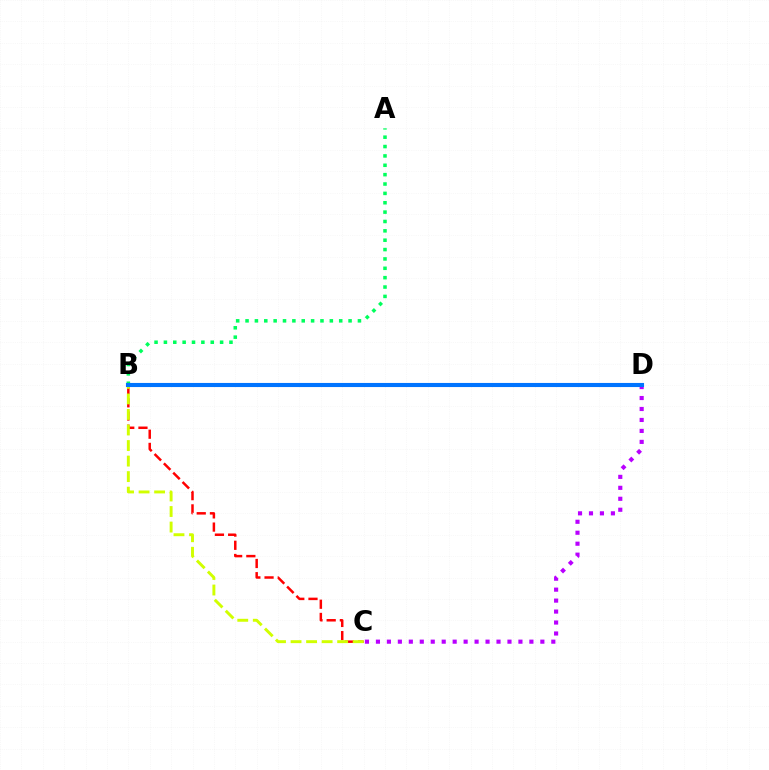{('B', 'C'): [{'color': '#ff0000', 'line_style': 'dashed', 'thickness': 1.79}, {'color': '#d1ff00', 'line_style': 'dashed', 'thickness': 2.11}], ('C', 'D'): [{'color': '#b900ff', 'line_style': 'dotted', 'thickness': 2.98}], ('A', 'B'): [{'color': '#00ff5c', 'line_style': 'dotted', 'thickness': 2.54}], ('B', 'D'): [{'color': '#0074ff', 'line_style': 'solid', 'thickness': 2.95}]}